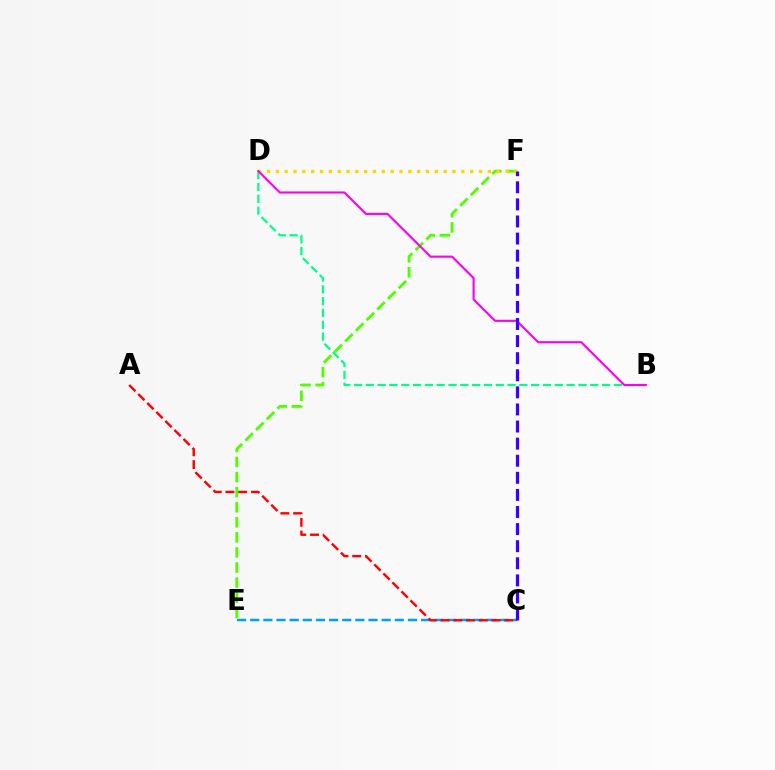{('E', 'F'): [{'color': '#4fff00', 'line_style': 'dashed', 'thickness': 2.05}], ('C', 'E'): [{'color': '#009eff', 'line_style': 'dashed', 'thickness': 1.79}], ('B', 'D'): [{'color': '#00ff86', 'line_style': 'dashed', 'thickness': 1.6}, {'color': '#ff00ed', 'line_style': 'solid', 'thickness': 1.53}], ('A', 'C'): [{'color': '#ff0000', 'line_style': 'dashed', 'thickness': 1.73}], ('D', 'F'): [{'color': '#ffd500', 'line_style': 'dotted', 'thickness': 2.4}], ('C', 'F'): [{'color': '#3700ff', 'line_style': 'dashed', 'thickness': 2.32}]}